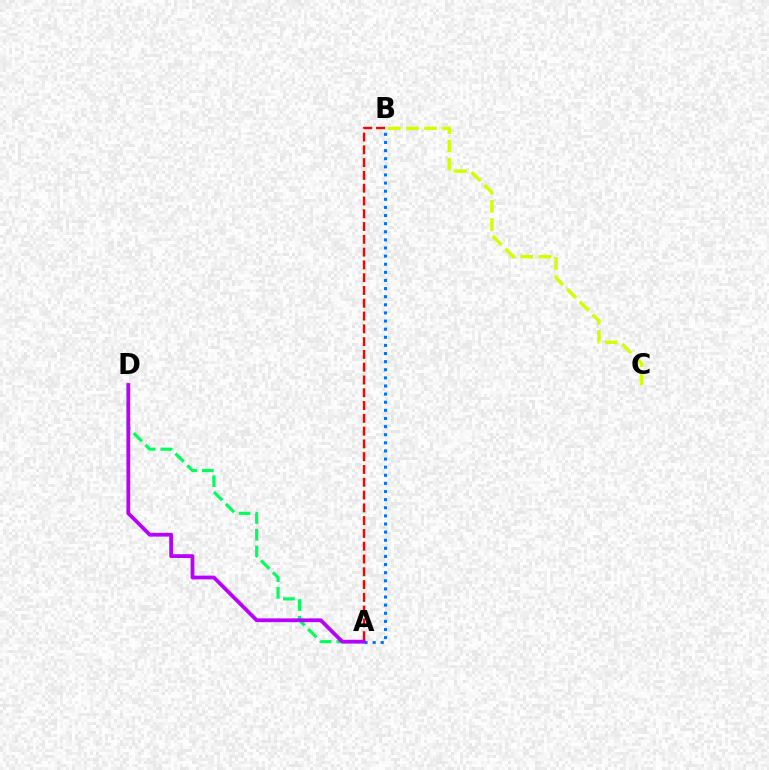{('A', 'D'): [{'color': '#00ff5c', 'line_style': 'dashed', 'thickness': 2.28}, {'color': '#b900ff', 'line_style': 'solid', 'thickness': 2.72}], ('A', 'B'): [{'color': '#ff0000', 'line_style': 'dashed', 'thickness': 1.74}, {'color': '#0074ff', 'line_style': 'dotted', 'thickness': 2.21}], ('B', 'C'): [{'color': '#d1ff00', 'line_style': 'dashed', 'thickness': 2.46}]}